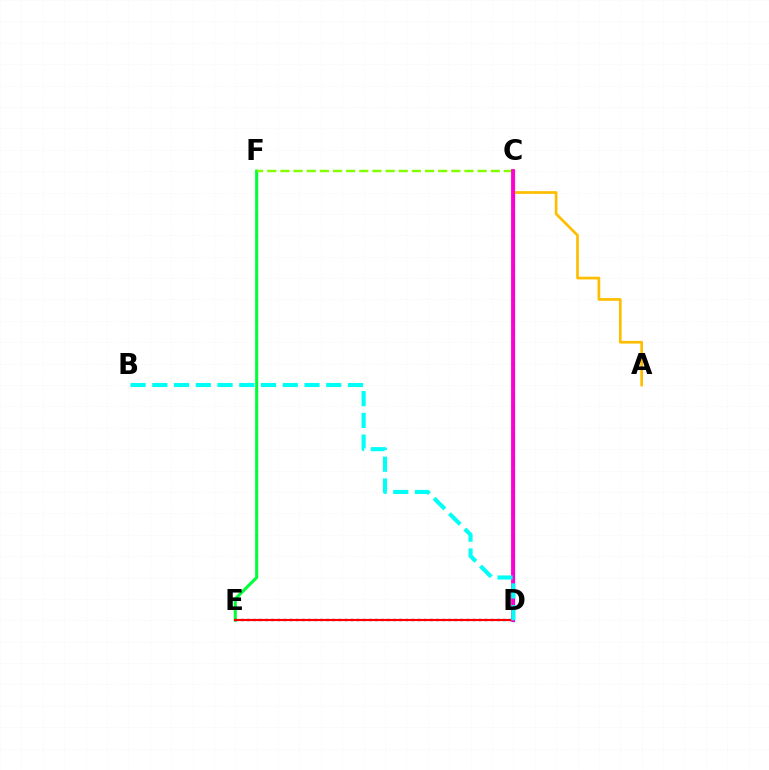{('E', 'F'): [{'color': '#00ff39', 'line_style': 'solid', 'thickness': 2.21}], ('C', 'D'): [{'color': '#7200ff', 'line_style': 'solid', 'thickness': 2.3}, {'color': '#ff00cf', 'line_style': 'solid', 'thickness': 2.73}], ('A', 'C'): [{'color': '#ffbd00', 'line_style': 'solid', 'thickness': 1.94}], ('D', 'E'): [{'color': '#004bff', 'line_style': 'dotted', 'thickness': 1.66}, {'color': '#ff0000', 'line_style': 'solid', 'thickness': 1.57}], ('C', 'F'): [{'color': '#84ff00', 'line_style': 'dashed', 'thickness': 1.79}], ('B', 'D'): [{'color': '#00fff6', 'line_style': 'dashed', 'thickness': 2.95}]}